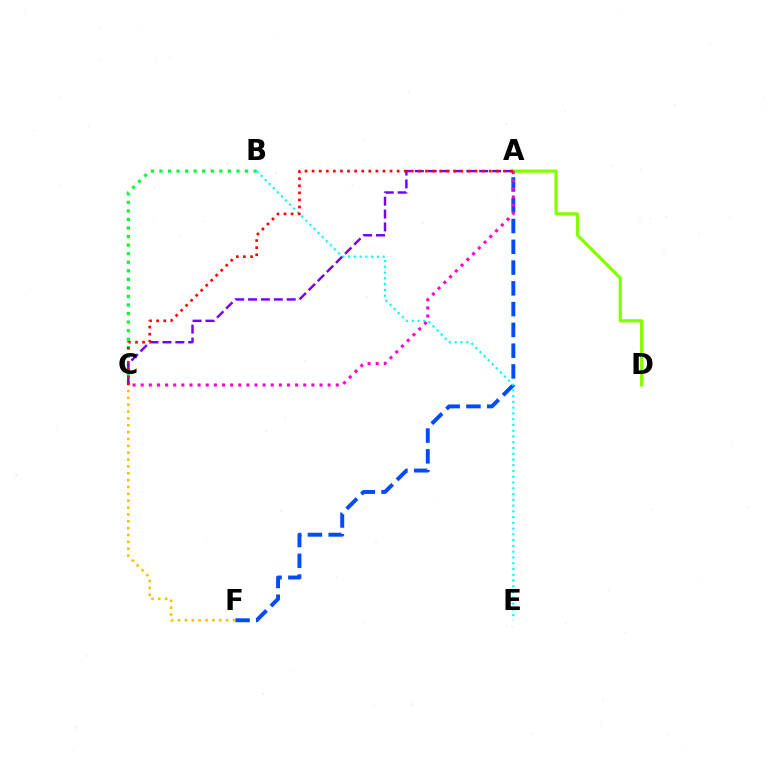{('B', 'C'): [{'color': '#00ff39', 'line_style': 'dotted', 'thickness': 2.32}], ('A', 'F'): [{'color': '#004bff', 'line_style': 'dashed', 'thickness': 2.82}], ('A', 'D'): [{'color': '#84ff00', 'line_style': 'solid', 'thickness': 2.31}], ('A', 'C'): [{'color': '#7200ff', 'line_style': 'dashed', 'thickness': 1.75}, {'color': '#ff00cf', 'line_style': 'dotted', 'thickness': 2.21}, {'color': '#ff0000', 'line_style': 'dotted', 'thickness': 1.93}], ('B', 'E'): [{'color': '#00fff6', 'line_style': 'dotted', 'thickness': 1.57}], ('C', 'F'): [{'color': '#ffbd00', 'line_style': 'dotted', 'thickness': 1.86}]}